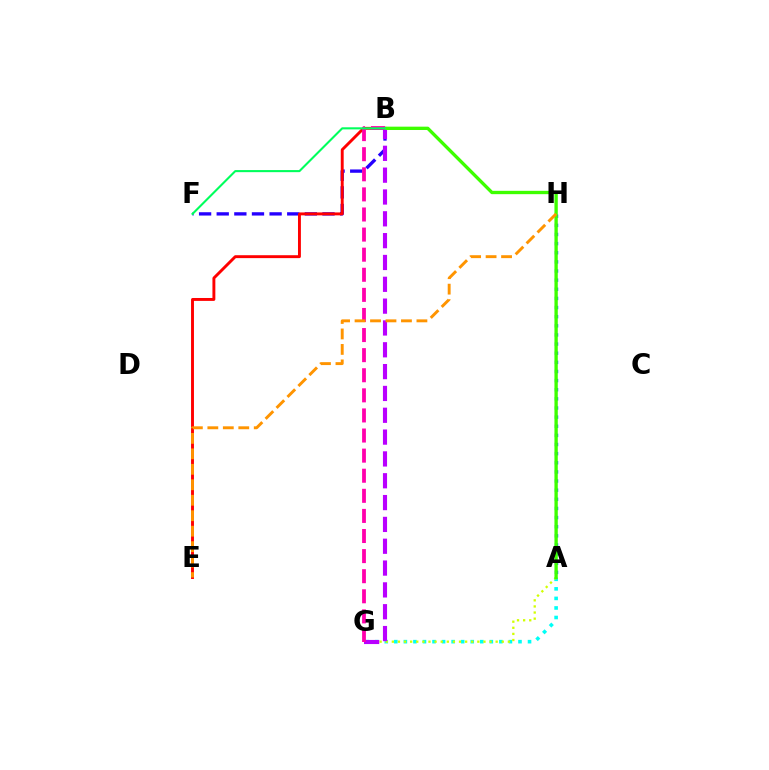{('B', 'F'): [{'color': '#2500ff', 'line_style': 'dashed', 'thickness': 2.39}, {'color': '#00ff5c', 'line_style': 'solid', 'thickness': 1.5}], ('A', 'H'): [{'color': '#0074ff', 'line_style': 'dotted', 'thickness': 2.48}], ('A', 'G'): [{'color': '#00fff6', 'line_style': 'dotted', 'thickness': 2.59}, {'color': '#d1ff00', 'line_style': 'dotted', 'thickness': 1.66}], ('B', 'E'): [{'color': '#ff0000', 'line_style': 'solid', 'thickness': 2.09}], ('B', 'G'): [{'color': '#b900ff', 'line_style': 'dashed', 'thickness': 2.97}, {'color': '#ff00ac', 'line_style': 'dashed', 'thickness': 2.73}], ('A', 'B'): [{'color': '#3dff00', 'line_style': 'solid', 'thickness': 2.4}], ('E', 'H'): [{'color': '#ff9400', 'line_style': 'dashed', 'thickness': 2.1}]}